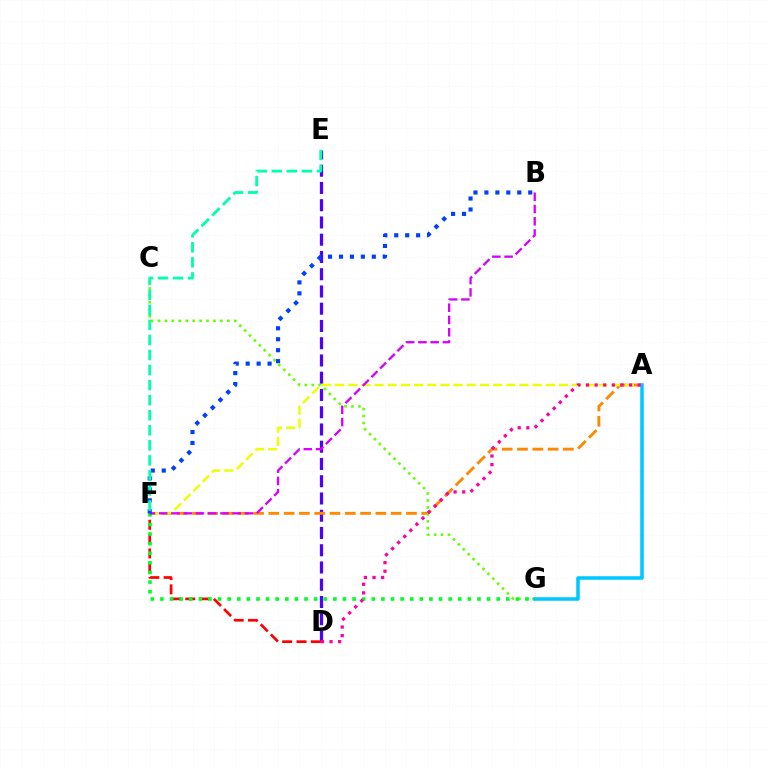{('D', 'E'): [{'color': '#4f00ff', 'line_style': 'dashed', 'thickness': 2.34}], ('A', 'F'): [{'color': '#ff8800', 'line_style': 'dashed', 'thickness': 2.08}, {'color': '#eeff00', 'line_style': 'dashed', 'thickness': 1.79}], ('D', 'F'): [{'color': '#ff0000', 'line_style': 'dashed', 'thickness': 1.95}], ('C', 'G'): [{'color': '#66ff00', 'line_style': 'dotted', 'thickness': 1.88}], ('F', 'G'): [{'color': '#00ff27', 'line_style': 'dotted', 'thickness': 2.61}], ('A', 'G'): [{'color': '#00c7ff', 'line_style': 'solid', 'thickness': 2.54}], ('B', 'F'): [{'color': '#d600ff', 'line_style': 'dashed', 'thickness': 1.66}, {'color': '#003fff', 'line_style': 'dotted', 'thickness': 2.97}], ('E', 'F'): [{'color': '#00ffaf', 'line_style': 'dashed', 'thickness': 2.04}], ('A', 'D'): [{'color': '#ff00a0', 'line_style': 'dotted', 'thickness': 2.34}]}